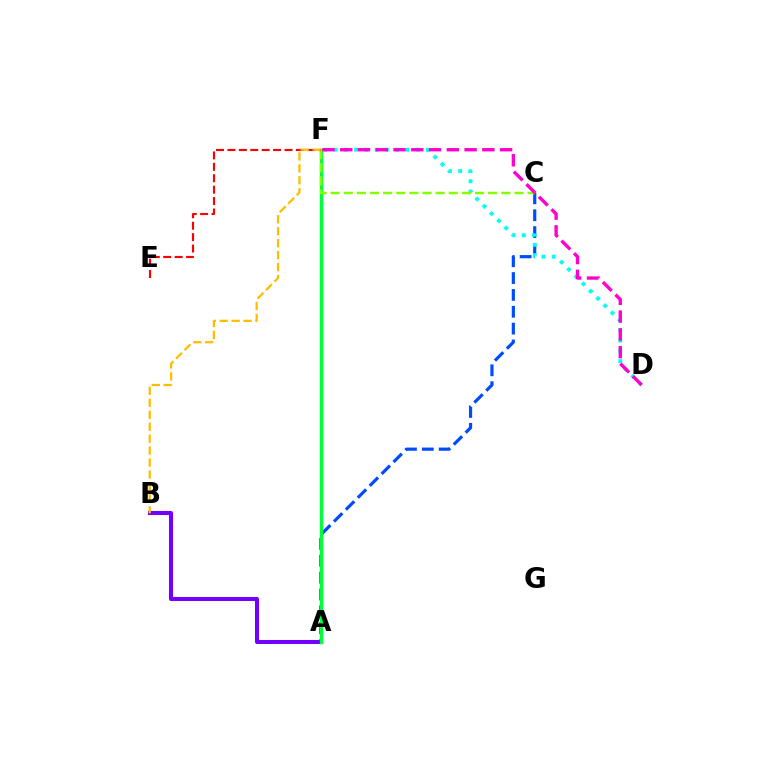{('A', 'C'): [{'color': '#004bff', 'line_style': 'dashed', 'thickness': 2.29}], ('A', 'B'): [{'color': '#7200ff', 'line_style': 'solid', 'thickness': 2.92}], ('A', 'F'): [{'color': '#00ff39', 'line_style': 'solid', 'thickness': 2.45}], ('D', 'F'): [{'color': '#00fff6', 'line_style': 'dotted', 'thickness': 2.79}, {'color': '#ff00cf', 'line_style': 'dashed', 'thickness': 2.41}], ('C', 'F'): [{'color': '#84ff00', 'line_style': 'dashed', 'thickness': 1.78}], ('E', 'F'): [{'color': '#ff0000', 'line_style': 'dashed', 'thickness': 1.55}], ('B', 'F'): [{'color': '#ffbd00', 'line_style': 'dashed', 'thickness': 1.62}]}